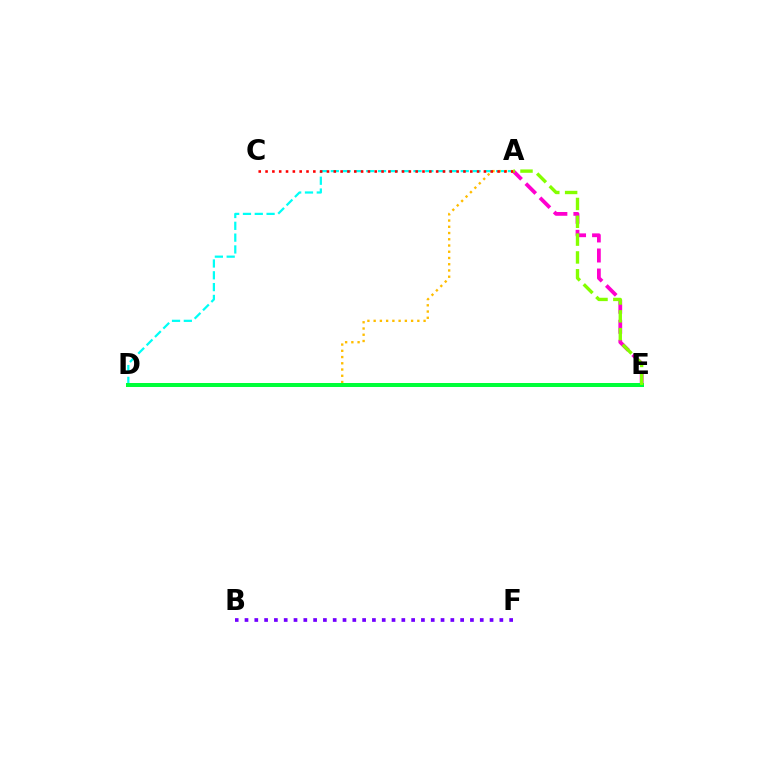{('D', 'E'): [{'color': '#004bff', 'line_style': 'solid', 'thickness': 1.99}, {'color': '#00ff39', 'line_style': 'solid', 'thickness': 2.88}], ('A', 'D'): [{'color': '#00fff6', 'line_style': 'dashed', 'thickness': 1.6}, {'color': '#ffbd00', 'line_style': 'dotted', 'thickness': 1.7}], ('A', 'E'): [{'color': '#ff00cf', 'line_style': 'dashed', 'thickness': 2.72}, {'color': '#84ff00', 'line_style': 'dashed', 'thickness': 2.42}], ('B', 'F'): [{'color': '#7200ff', 'line_style': 'dotted', 'thickness': 2.66}], ('A', 'C'): [{'color': '#ff0000', 'line_style': 'dotted', 'thickness': 1.85}]}